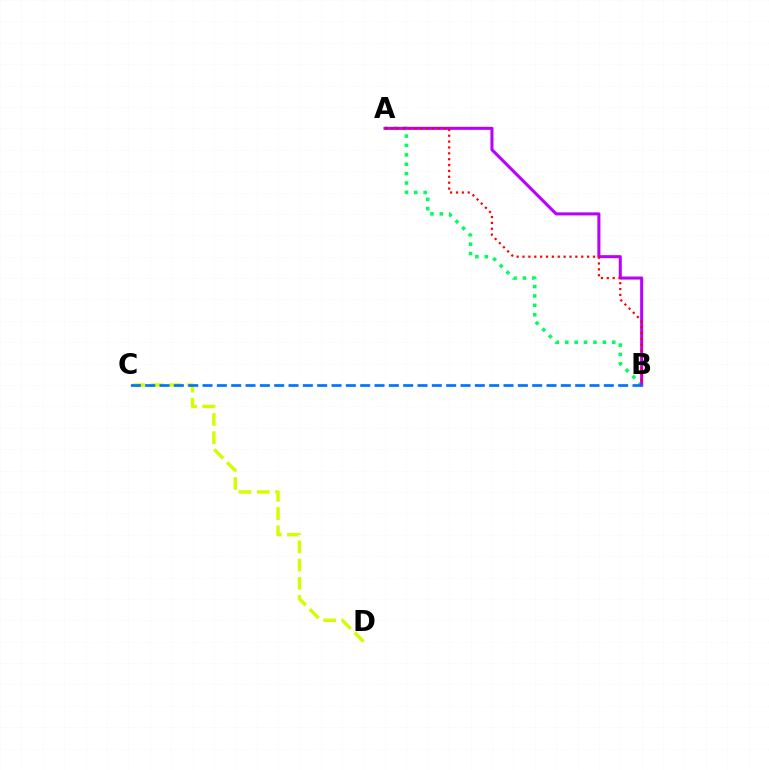{('A', 'B'): [{'color': '#00ff5c', 'line_style': 'dotted', 'thickness': 2.55}, {'color': '#b900ff', 'line_style': 'solid', 'thickness': 2.19}, {'color': '#ff0000', 'line_style': 'dotted', 'thickness': 1.6}], ('C', 'D'): [{'color': '#d1ff00', 'line_style': 'dashed', 'thickness': 2.48}], ('B', 'C'): [{'color': '#0074ff', 'line_style': 'dashed', 'thickness': 1.95}]}